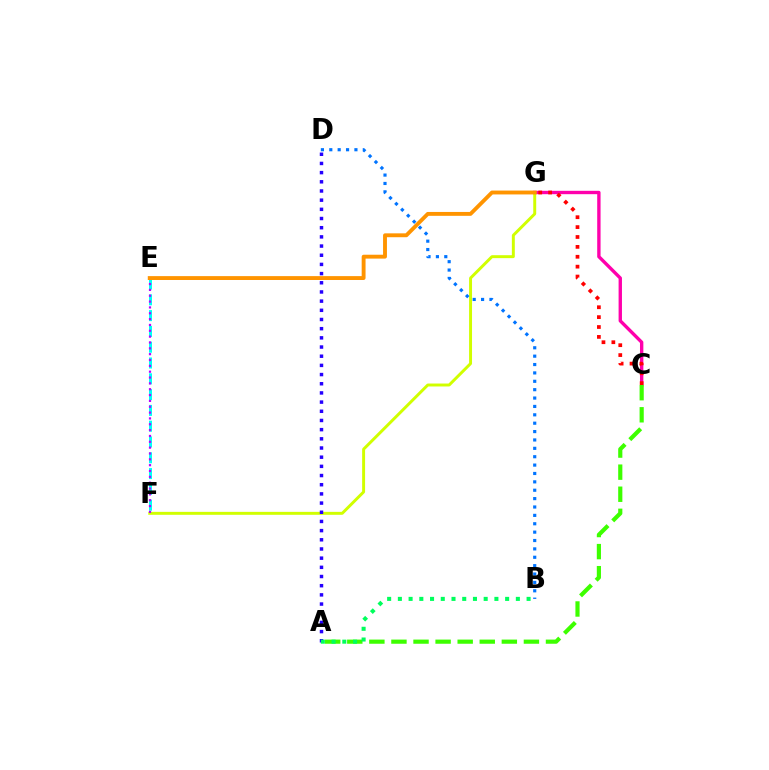{('C', 'G'): [{'color': '#ff00ac', 'line_style': 'solid', 'thickness': 2.42}, {'color': '#ff0000', 'line_style': 'dotted', 'thickness': 2.69}], ('F', 'G'): [{'color': '#d1ff00', 'line_style': 'solid', 'thickness': 2.12}], ('E', 'F'): [{'color': '#00fff6', 'line_style': 'dashed', 'thickness': 2.15}, {'color': '#b900ff', 'line_style': 'dotted', 'thickness': 1.59}], ('A', 'C'): [{'color': '#3dff00', 'line_style': 'dashed', 'thickness': 3.0}], ('A', 'D'): [{'color': '#2500ff', 'line_style': 'dotted', 'thickness': 2.49}], ('B', 'D'): [{'color': '#0074ff', 'line_style': 'dotted', 'thickness': 2.28}], ('E', 'G'): [{'color': '#ff9400', 'line_style': 'solid', 'thickness': 2.79}], ('A', 'B'): [{'color': '#00ff5c', 'line_style': 'dotted', 'thickness': 2.91}]}